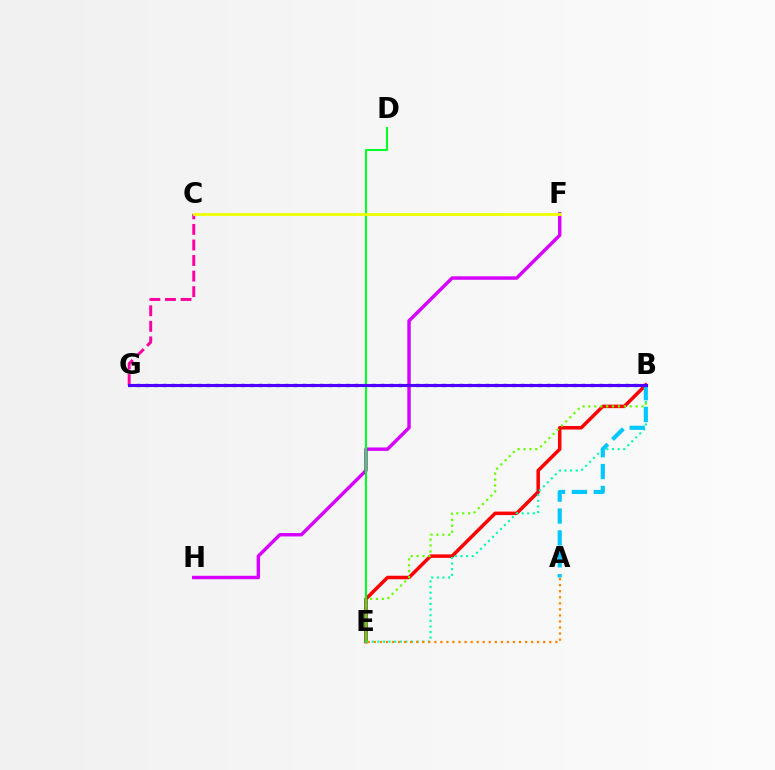{('B', 'G'): [{'color': '#003fff', 'line_style': 'dotted', 'thickness': 2.37}, {'color': '#4f00ff', 'line_style': 'solid', 'thickness': 2.22}], ('C', 'G'): [{'color': '#ff00a0', 'line_style': 'dashed', 'thickness': 2.11}], ('B', 'E'): [{'color': '#ff0000', 'line_style': 'solid', 'thickness': 2.52}, {'color': '#00ffaf', 'line_style': 'dotted', 'thickness': 1.53}, {'color': '#66ff00', 'line_style': 'dotted', 'thickness': 1.6}], ('F', 'H'): [{'color': '#d600ff', 'line_style': 'solid', 'thickness': 2.46}], ('D', 'E'): [{'color': '#00ff27', 'line_style': 'solid', 'thickness': 1.5}], ('A', 'B'): [{'color': '#00c7ff', 'line_style': 'dashed', 'thickness': 2.97}], ('A', 'E'): [{'color': '#ff8800', 'line_style': 'dotted', 'thickness': 1.64}], ('C', 'F'): [{'color': '#eeff00', 'line_style': 'solid', 'thickness': 2.01}]}